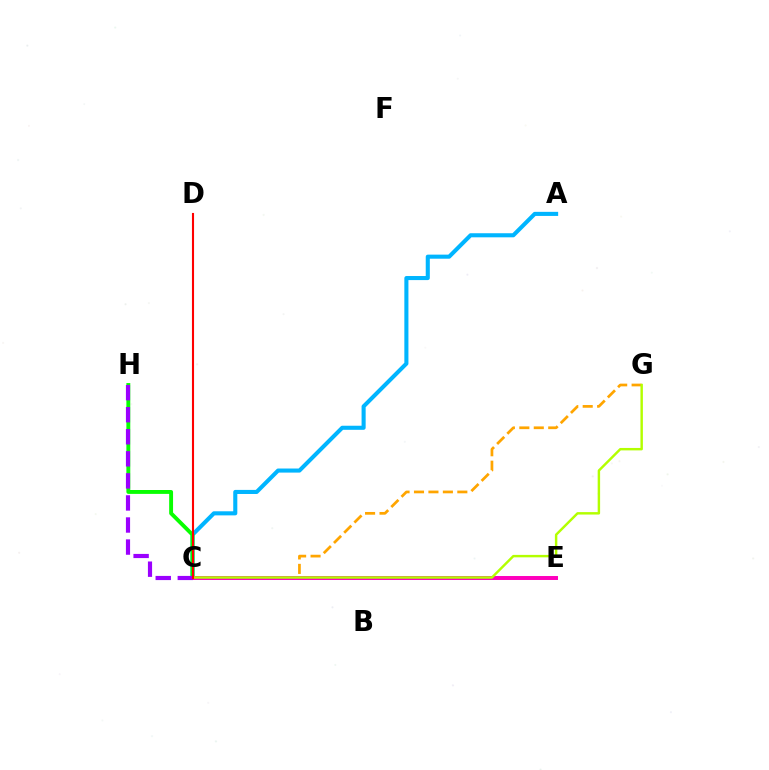{('C', 'G'): [{'color': '#ffa500', 'line_style': 'dashed', 'thickness': 1.96}, {'color': '#b3ff00', 'line_style': 'solid', 'thickness': 1.76}], ('C', 'E'): [{'color': '#0010ff', 'line_style': 'dashed', 'thickness': 1.69}, {'color': '#00ff9d', 'line_style': 'dotted', 'thickness': 1.68}, {'color': '#ff00bd', 'line_style': 'solid', 'thickness': 2.85}], ('A', 'C'): [{'color': '#00b5ff', 'line_style': 'solid', 'thickness': 2.94}], ('C', 'H'): [{'color': '#08ff00', 'line_style': 'solid', 'thickness': 2.8}, {'color': '#9b00ff', 'line_style': 'dashed', 'thickness': 3.0}], ('C', 'D'): [{'color': '#ff0000', 'line_style': 'solid', 'thickness': 1.51}]}